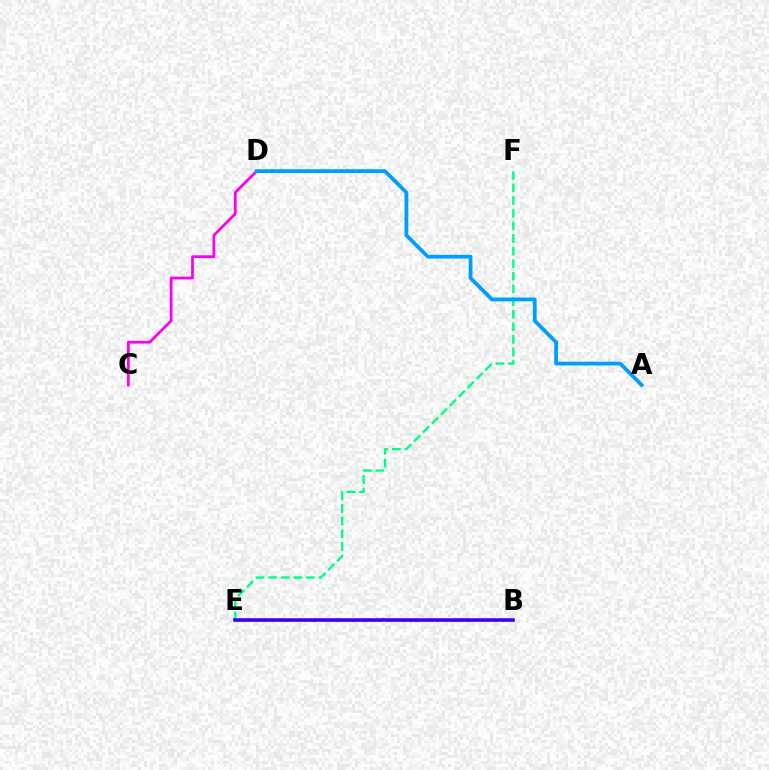{('B', 'E'): [{'color': '#ff0000', 'line_style': 'dotted', 'thickness': 1.96}, {'color': '#ffd500', 'line_style': 'dashed', 'thickness': 2.21}, {'color': '#4fff00', 'line_style': 'dotted', 'thickness': 2.24}, {'color': '#3700ff', 'line_style': 'solid', 'thickness': 2.55}], ('E', 'F'): [{'color': '#00ff86', 'line_style': 'dashed', 'thickness': 1.71}], ('C', 'D'): [{'color': '#ff00ed', 'line_style': 'solid', 'thickness': 1.99}], ('A', 'D'): [{'color': '#009eff', 'line_style': 'solid', 'thickness': 2.72}]}